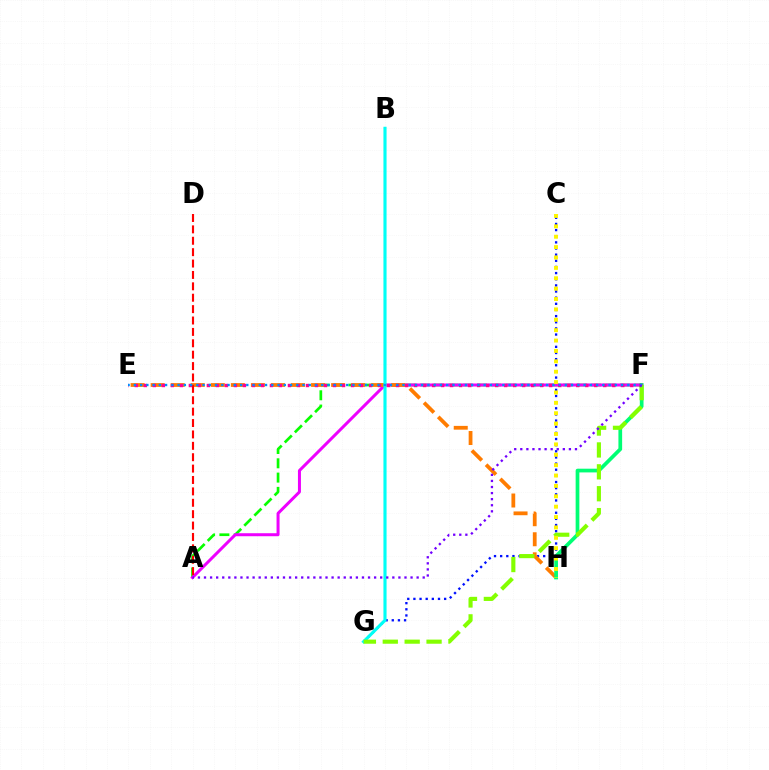{('C', 'G'): [{'color': '#0010ff', 'line_style': 'dotted', 'thickness': 1.67}], ('A', 'F'): [{'color': '#08ff00', 'line_style': 'dashed', 'thickness': 1.94}, {'color': '#ee00ff', 'line_style': 'solid', 'thickness': 2.17}, {'color': '#7200ff', 'line_style': 'dotted', 'thickness': 1.65}], ('E', 'H'): [{'color': '#ff7c00', 'line_style': 'dashed', 'thickness': 2.72}], ('A', 'D'): [{'color': '#ff0000', 'line_style': 'dashed', 'thickness': 1.55}], ('F', 'H'): [{'color': '#00ff74', 'line_style': 'solid', 'thickness': 2.67}], ('B', 'G'): [{'color': '#00fff6', 'line_style': 'solid', 'thickness': 2.26}], ('E', 'F'): [{'color': '#ff0094', 'line_style': 'dotted', 'thickness': 2.45}, {'color': '#008cff', 'line_style': 'dotted', 'thickness': 1.7}], ('F', 'G'): [{'color': '#84ff00', 'line_style': 'dashed', 'thickness': 2.97}], ('C', 'H'): [{'color': '#fcf500', 'line_style': 'dotted', 'thickness': 2.82}]}